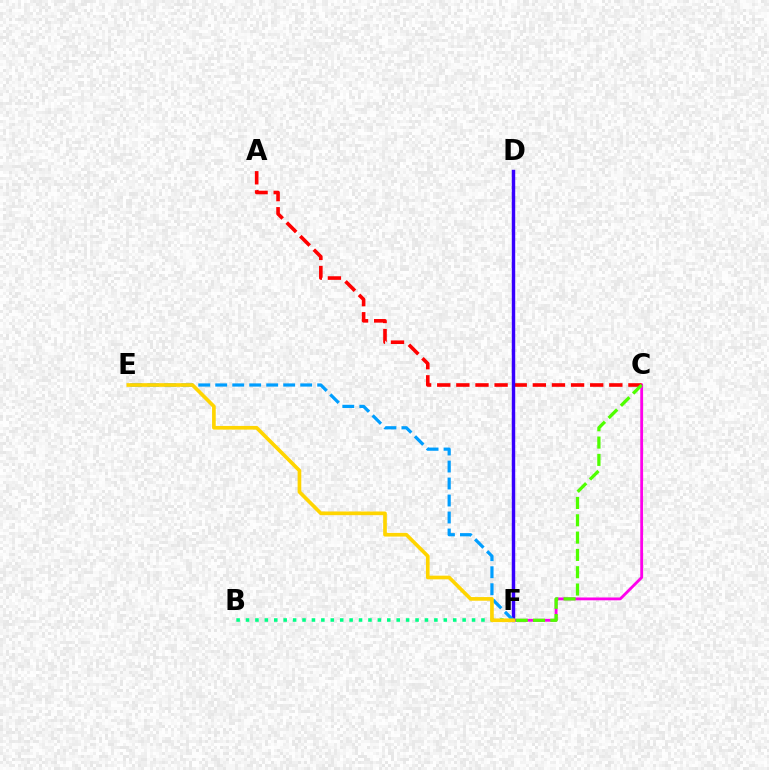{('C', 'F'): [{'color': '#ff00ed', 'line_style': 'solid', 'thickness': 2.03}, {'color': '#4fff00', 'line_style': 'dashed', 'thickness': 2.35}], ('B', 'F'): [{'color': '#00ff86', 'line_style': 'dotted', 'thickness': 2.56}], ('A', 'C'): [{'color': '#ff0000', 'line_style': 'dashed', 'thickness': 2.6}], ('D', 'F'): [{'color': '#3700ff', 'line_style': 'solid', 'thickness': 2.47}], ('E', 'F'): [{'color': '#009eff', 'line_style': 'dashed', 'thickness': 2.31}, {'color': '#ffd500', 'line_style': 'solid', 'thickness': 2.64}]}